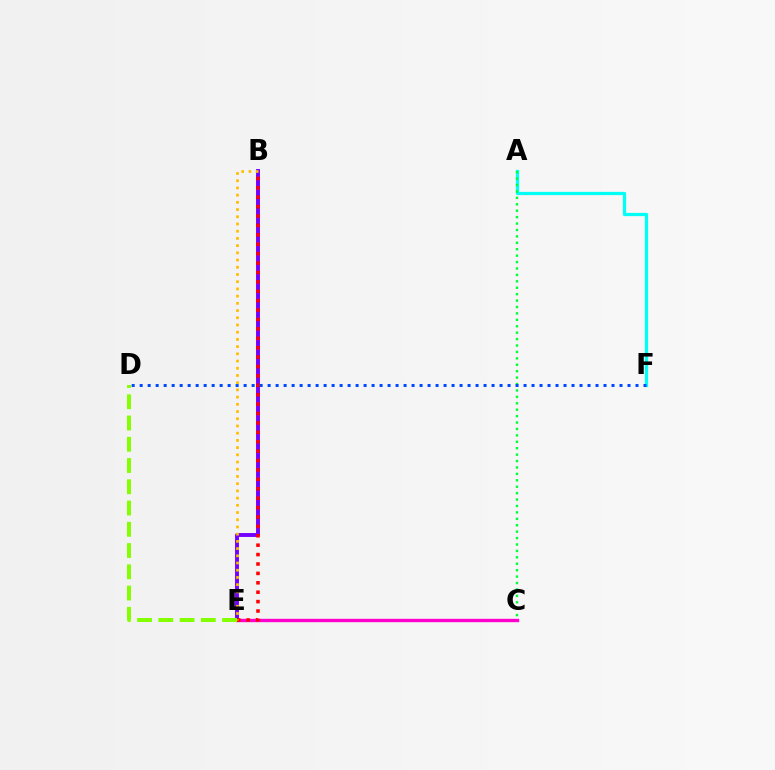{('A', 'F'): [{'color': '#00fff6', 'line_style': 'solid', 'thickness': 2.34}], ('B', 'E'): [{'color': '#7200ff', 'line_style': 'solid', 'thickness': 2.81}, {'color': '#ff0000', 'line_style': 'dotted', 'thickness': 2.56}, {'color': '#ffbd00', 'line_style': 'dotted', 'thickness': 1.96}], ('A', 'C'): [{'color': '#00ff39', 'line_style': 'dotted', 'thickness': 1.74}], ('C', 'E'): [{'color': '#ff00cf', 'line_style': 'solid', 'thickness': 2.43}], ('D', 'F'): [{'color': '#004bff', 'line_style': 'dotted', 'thickness': 2.17}], ('D', 'E'): [{'color': '#84ff00', 'line_style': 'dashed', 'thickness': 2.89}]}